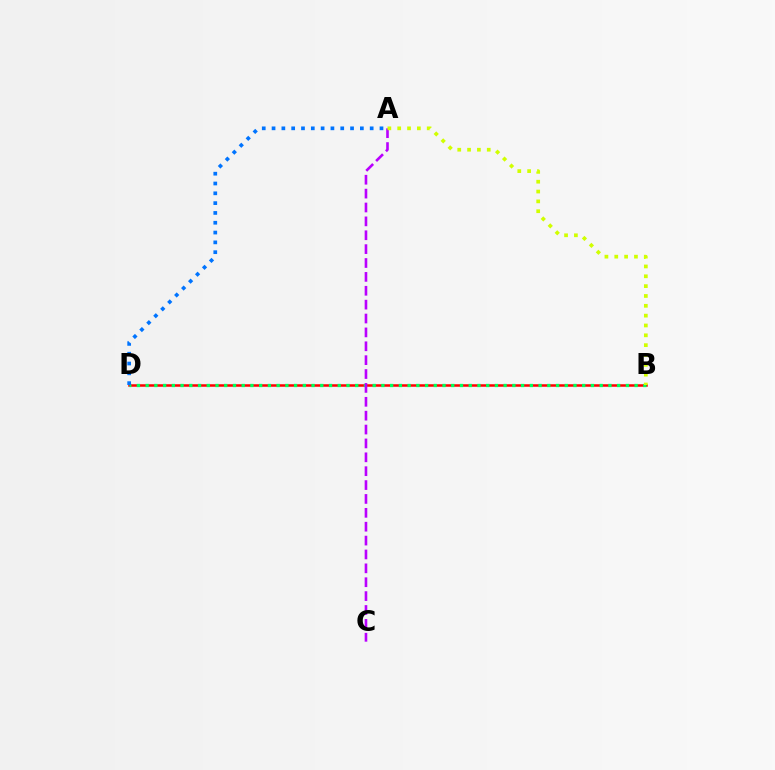{('B', 'D'): [{'color': '#ff0000', 'line_style': 'solid', 'thickness': 1.81}, {'color': '#00ff5c', 'line_style': 'dotted', 'thickness': 2.37}], ('A', 'C'): [{'color': '#b900ff', 'line_style': 'dashed', 'thickness': 1.89}], ('A', 'B'): [{'color': '#d1ff00', 'line_style': 'dotted', 'thickness': 2.67}], ('A', 'D'): [{'color': '#0074ff', 'line_style': 'dotted', 'thickness': 2.67}]}